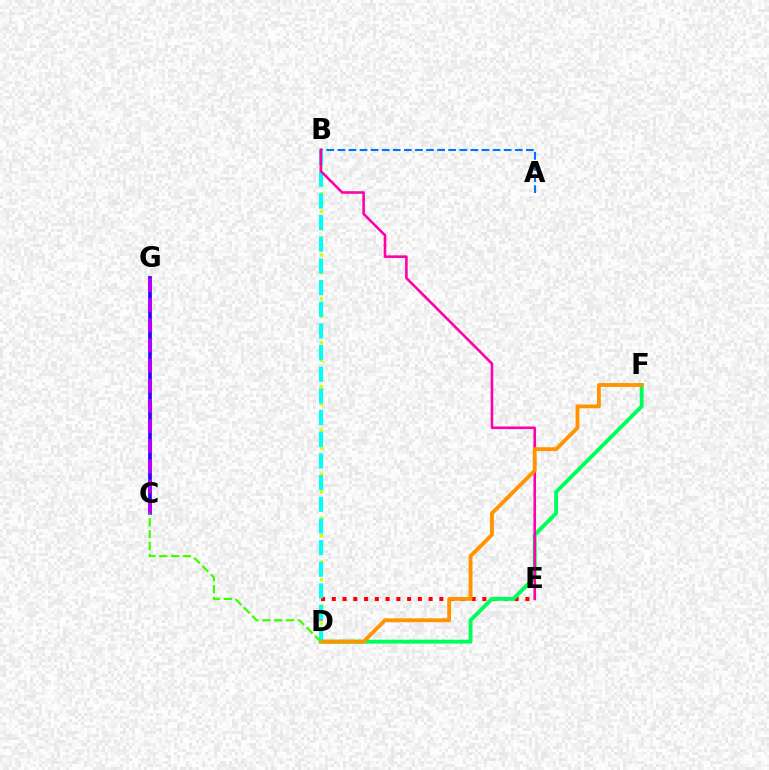{('B', 'D'): [{'color': '#d1ff00', 'line_style': 'dotted', 'thickness': 2.38}, {'color': '#00fff6', 'line_style': 'dashed', 'thickness': 2.94}], ('D', 'E'): [{'color': '#ff0000', 'line_style': 'dotted', 'thickness': 2.92}], ('C', 'G'): [{'color': '#2500ff', 'line_style': 'solid', 'thickness': 2.64}, {'color': '#b900ff', 'line_style': 'dashed', 'thickness': 2.74}], ('A', 'B'): [{'color': '#0074ff', 'line_style': 'dashed', 'thickness': 1.51}], ('D', 'F'): [{'color': '#00ff5c', 'line_style': 'solid', 'thickness': 2.82}, {'color': '#ff9400', 'line_style': 'solid', 'thickness': 2.77}], ('B', 'E'): [{'color': '#ff00ac', 'line_style': 'solid', 'thickness': 1.87}], ('C', 'D'): [{'color': '#3dff00', 'line_style': 'dashed', 'thickness': 1.61}]}